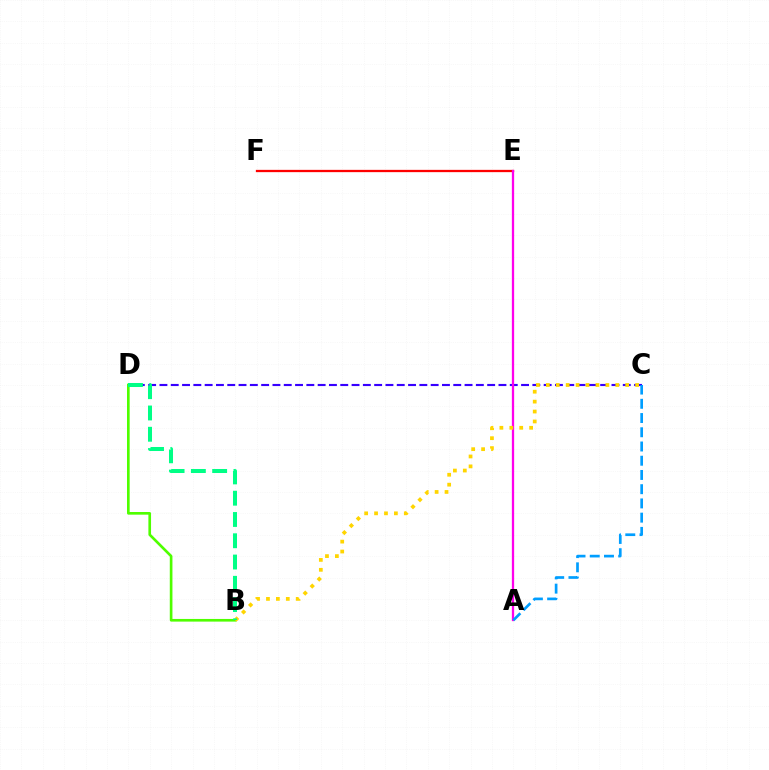{('B', 'D'): [{'color': '#4fff00', 'line_style': 'solid', 'thickness': 1.91}, {'color': '#00ff86', 'line_style': 'dashed', 'thickness': 2.89}], ('C', 'D'): [{'color': '#3700ff', 'line_style': 'dashed', 'thickness': 1.54}], ('E', 'F'): [{'color': '#ff0000', 'line_style': 'solid', 'thickness': 1.65}], ('A', 'E'): [{'color': '#ff00ed', 'line_style': 'solid', 'thickness': 1.64}], ('B', 'C'): [{'color': '#ffd500', 'line_style': 'dotted', 'thickness': 2.69}], ('A', 'C'): [{'color': '#009eff', 'line_style': 'dashed', 'thickness': 1.93}]}